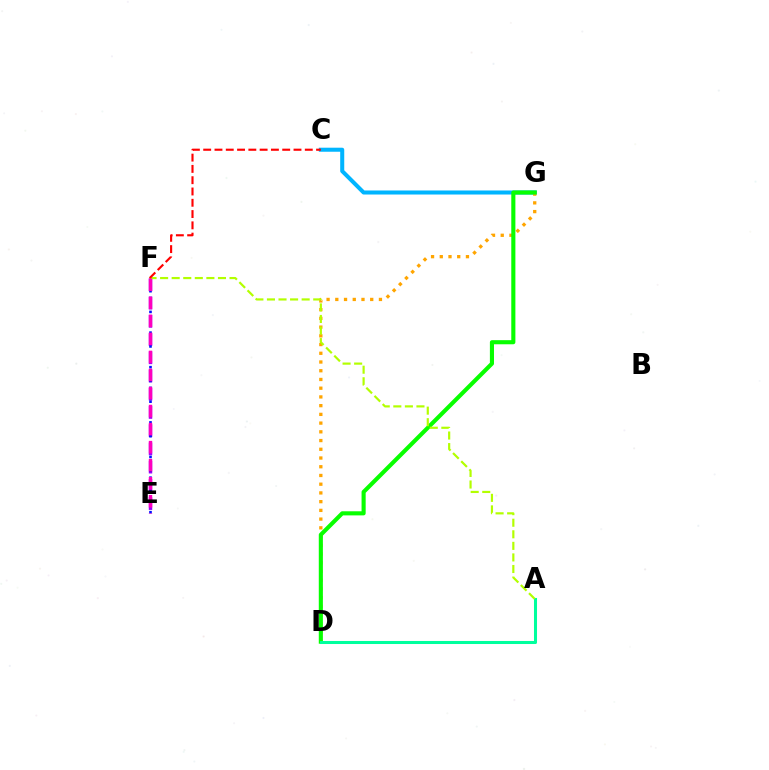{('E', 'F'): [{'color': '#9b00ff', 'line_style': 'dashed', 'thickness': 2.48}, {'color': '#0010ff', 'line_style': 'dotted', 'thickness': 1.88}, {'color': '#ff00bd', 'line_style': 'dashed', 'thickness': 2.45}], ('C', 'G'): [{'color': '#00b5ff', 'line_style': 'solid', 'thickness': 2.91}], ('D', 'G'): [{'color': '#ffa500', 'line_style': 'dotted', 'thickness': 2.37}, {'color': '#08ff00', 'line_style': 'solid', 'thickness': 2.96}], ('A', 'D'): [{'color': '#00ff9d', 'line_style': 'solid', 'thickness': 2.19}], ('A', 'F'): [{'color': '#b3ff00', 'line_style': 'dashed', 'thickness': 1.57}], ('C', 'F'): [{'color': '#ff0000', 'line_style': 'dashed', 'thickness': 1.53}]}